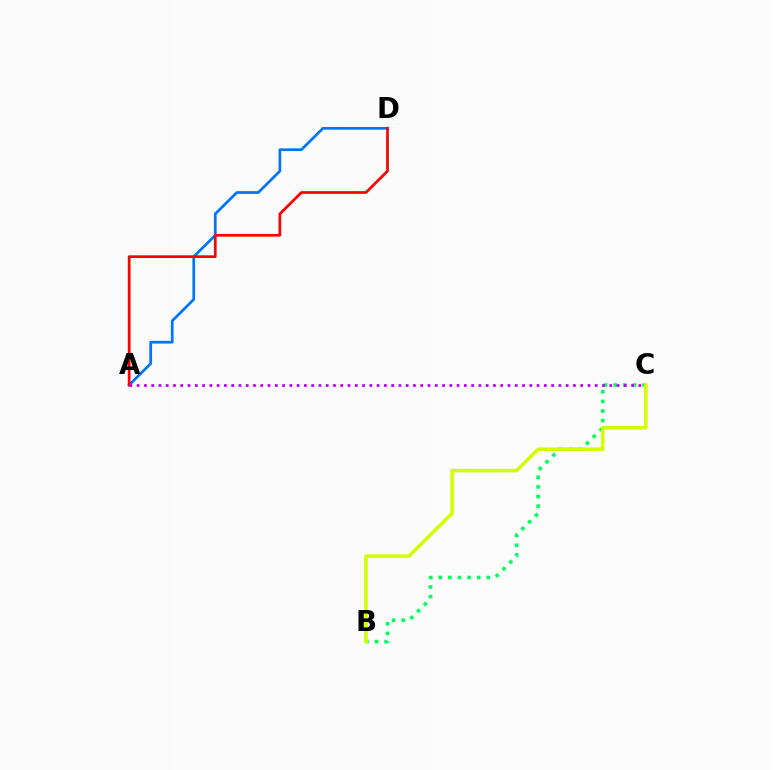{('A', 'D'): [{'color': '#0074ff', 'line_style': 'solid', 'thickness': 1.95}, {'color': '#ff0000', 'line_style': 'solid', 'thickness': 1.96}], ('B', 'C'): [{'color': '#00ff5c', 'line_style': 'dotted', 'thickness': 2.61}, {'color': '#d1ff00', 'line_style': 'solid', 'thickness': 2.58}], ('A', 'C'): [{'color': '#b900ff', 'line_style': 'dotted', 'thickness': 1.98}]}